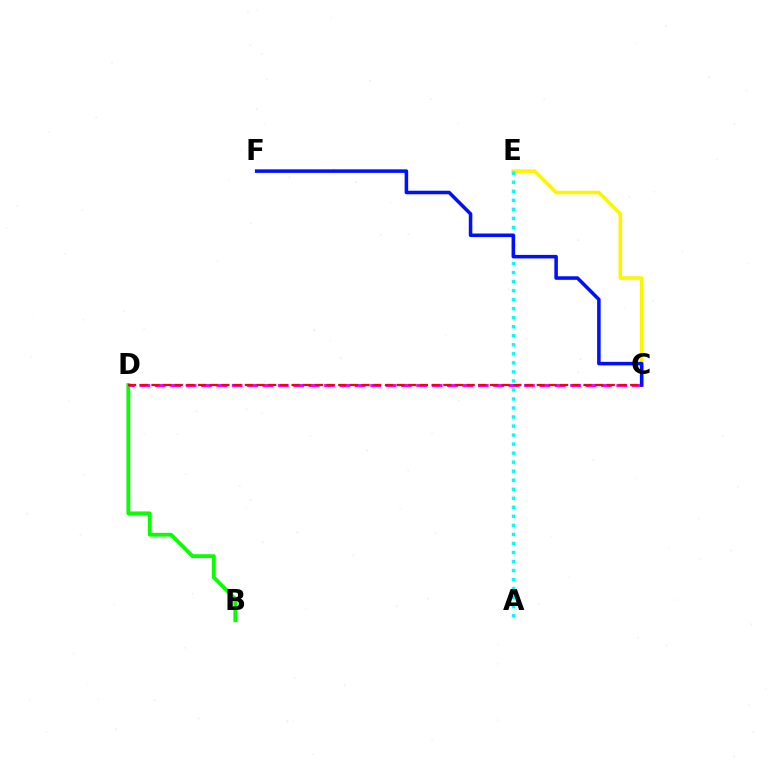{('B', 'D'): [{'color': '#08ff00', 'line_style': 'solid', 'thickness': 2.74}], ('C', 'E'): [{'color': '#fcf500', 'line_style': 'solid', 'thickness': 2.59}], ('A', 'E'): [{'color': '#00fff6', 'line_style': 'dotted', 'thickness': 2.45}], ('C', 'D'): [{'color': '#ee00ff', 'line_style': 'dashed', 'thickness': 2.09}, {'color': '#ff0000', 'line_style': 'dashed', 'thickness': 1.59}], ('C', 'F'): [{'color': '#0010ff', 'line_style': 'solid', 'thickness': 2.55}]}